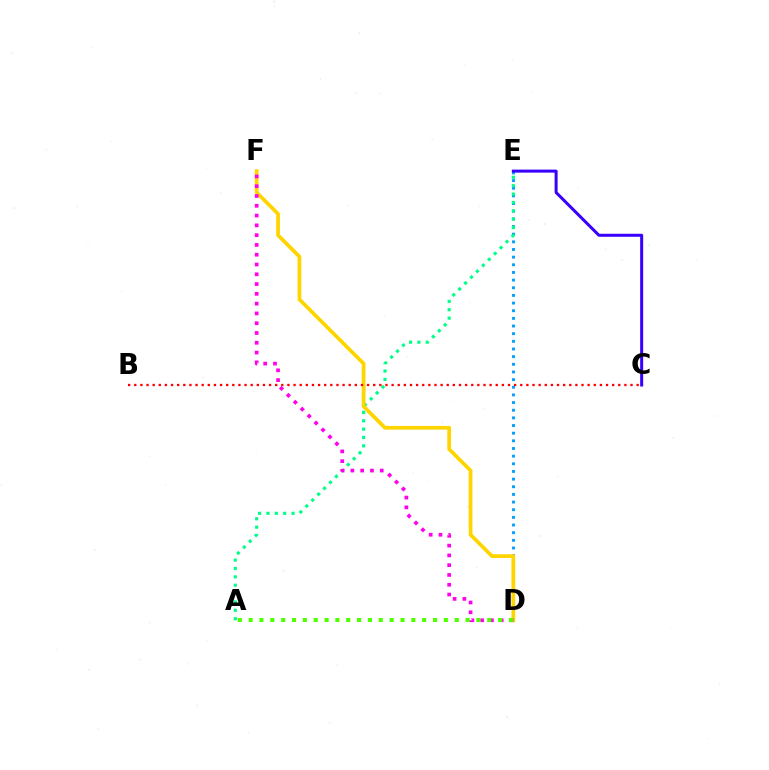{('D', 'E'): [{'color': '#009eff', 'line_style': 'dotted', 'thickness': 2.08}], ('A', 'E'): [{'color': '#00ff86', 'line_style': 'dotted', 'thickness': 2.27}], ('C', 'E'): [{'color': '#3700ff', 'line_style': 'solid', 'thickness': 2.17}], ('D', 'F'): [{'color': '#ffd500', 'line_style': 'solid', 'thickness': 2.69}, {'color': '#ff00ed', 'line_style': 'dotted', 'thickness': 2.66}], ('B', 'C'): [{'color': '#ff0000', 'line_style': 'dotted', 'thickness': 1.66}], ('A', 'D'): [{'color': '#4fff00', 'line_style': 'dotted', 'thickness': 2.95}]}